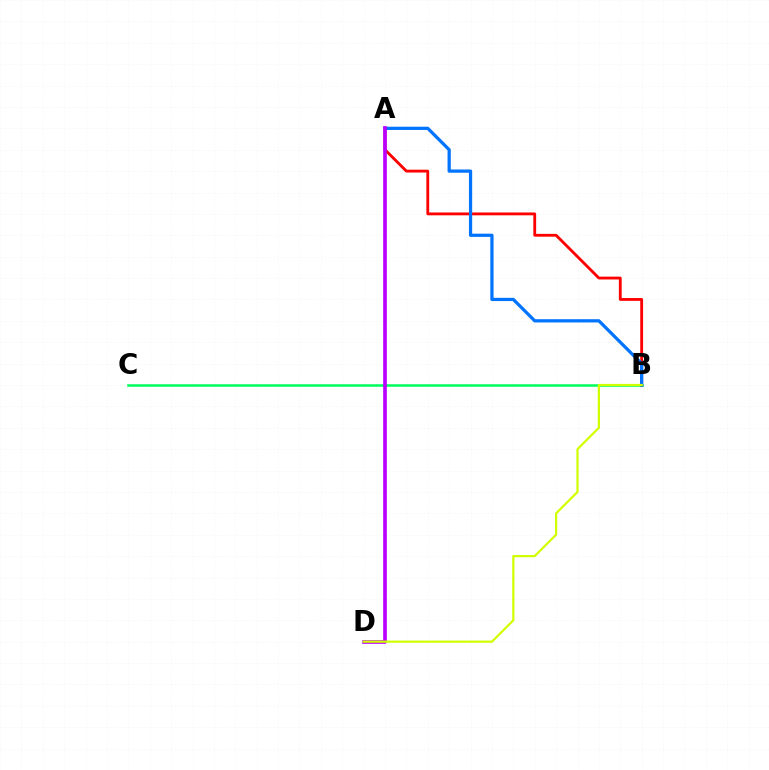{('B', 'C'): [{'color': '#00ff5c', 'line_style': 'solid', 'thickness': 1.82}], ('A', 'B'): [{'color': '#ff0000', 'line_style': 'solid', 'thickness': 2.04}, {'color': '#0074ff', 'line_style': 'solid', 'thickness': 2.33}], ('A', 'D'): [{'color': '#b900ff', 'line_style': 'solid', 'thickness': 2.64}], ('B', 'D'): [{'color': '#d1ff00', 'line_style': 'solid', 'thickness': 1.6}]}